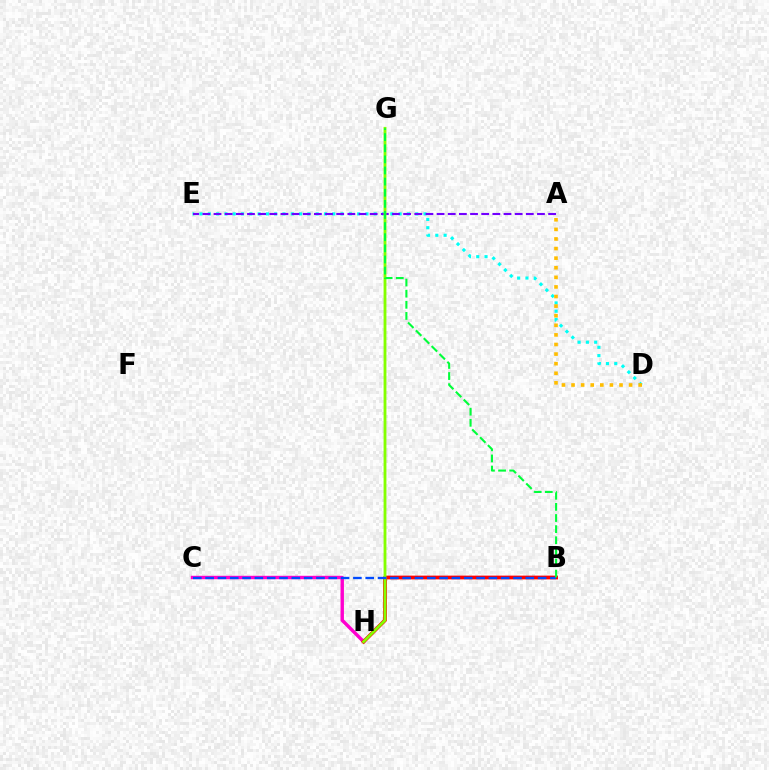{('D', 'E'): [{'color': '#00fff6', 'line_style': 'dotted', 'thickness': 2.25}], ('A', 'E'): [{'color': '#7200ff', 'line_style': 'dashed', 'thickness': 1.52}], ('C', 'H'): [{'color': '#ff00cf', 'line_style': 'solid', 'thickness': 2.46}], ('B', 'H'): [{'color': '#ff0000', 'line_style': 'solid', 'thickness': 2.69}], ('G', 'H'): [{'color': '#84ff00', 'line_style': 'solid', 'thickness': 2.04}], ('B', 'C'): [{'color': '#004bff', 'line_style': 'dashed', 'thickness': 1.67}], ('A', 'D'): [{'color': '#ffbd00', 'line_style': 'dotted', 'thickness': 2.61}], ('B', 'G'): [{'color': '#00ff39', 'line_style': 'dashed', 'thickness': 1.51}]}